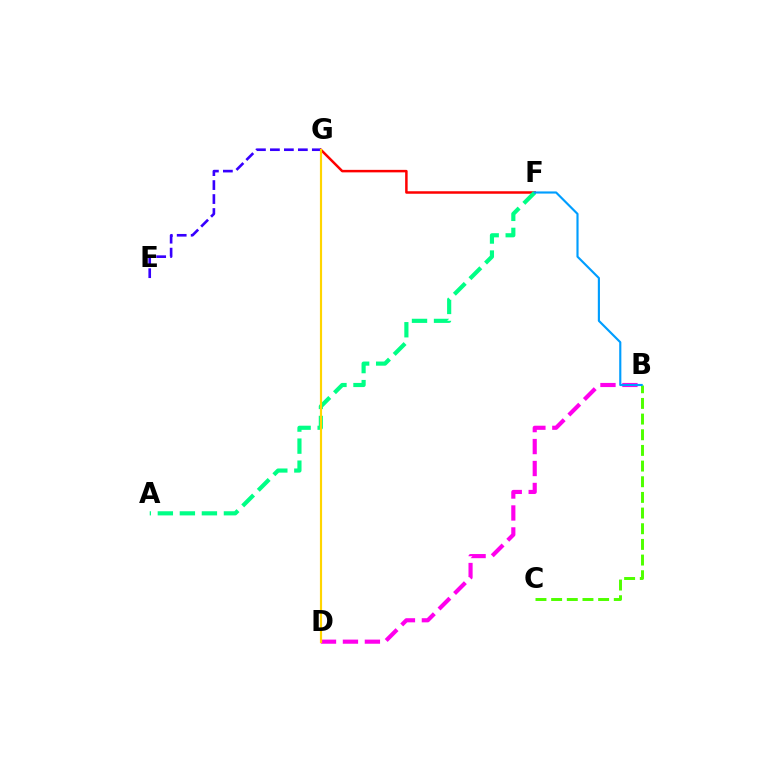{('B', 'D'): [{'color': '#ff00ed', 'line_style': 'dashed', 'thickness': 2.98}], ('F', 'G'): [{'color': '#ff0000', 'line_style': 'solid', 'thickness': 1.8}], ('B', 'C'): [{'color': '#4fff00', 'line_style': 'dashed', 'thickness': 2.13}], ('E', 'G'): [{'color': '#3700ff', 'line_style': 'dashed', 'thickness': 1.9}], ('A', 'F'): [{'color': '#00ff86', 'line_style': 'dashed', 'thickness': 2.99}], ('B', 'F'): [{'color': '#009eff', 'line_style': 'solid', 'thickness': 1.55}], ('D', 'G'): [{'color': '#ffd500', 'line_style': 'solid', 'thickness': 1.56}]}